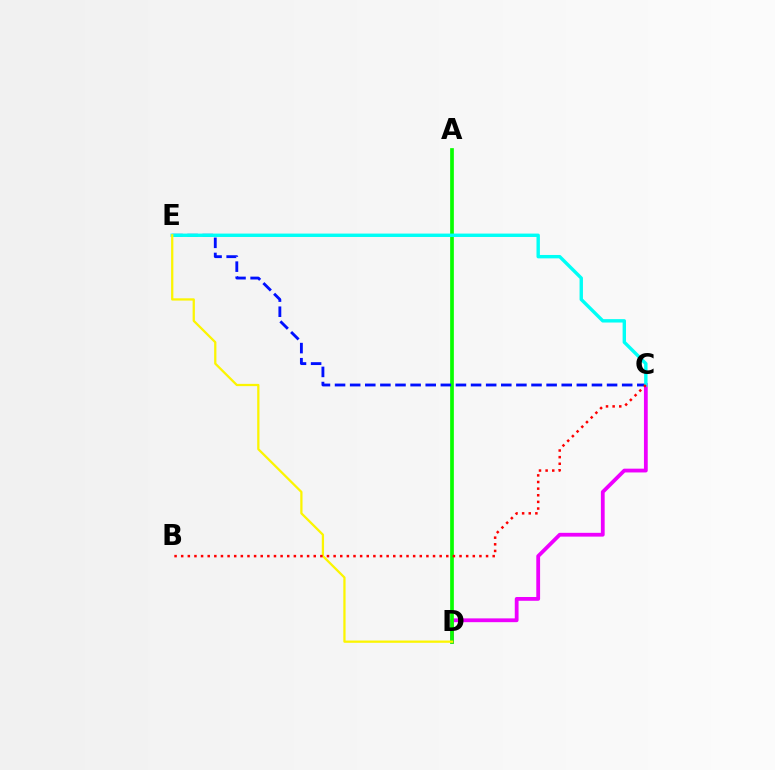{('C', 'D'): [{'color': '#ee00ff', 'line_style': 'solid', 'thickness': 2.73}], ('A', 'D'): [{'color': '#08ff00', 'line_style': 'solid', 'thickness': 2.66}], ('C', 'E'): [{'color': '#0010ff', 'line_style': 'dashed', 'thickness': 2.05}, {'color': '#00fff6', 'line_style': 'solid', 'thickness': 2.44}], ('D', 'E'): [{'color': '#fcf500', 'line_style': 'solid', 'thickness': 1.63}], ('B', 'C'): [{'color': '#ff0000', 'line_style': 'dotted', 'thickness': 1.8}]}